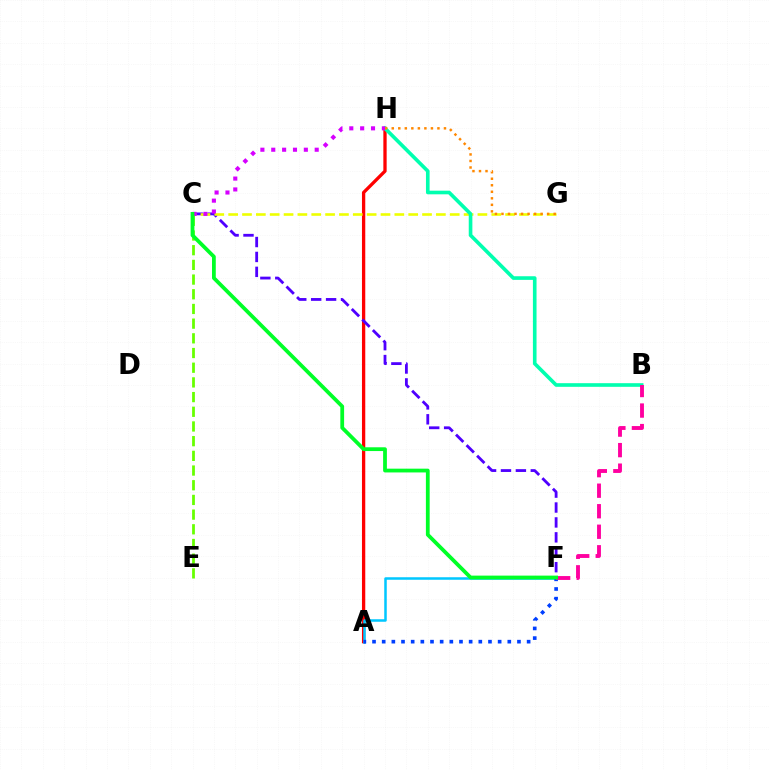{('A', 'H'): [{'color': '#ff0000', 'line_style': 'solid', 'thickness': 2.38}], ('A', 'F'): [{'color': '#00c7ff', 'line_style': 'solid', 'thickness': 1.81}, {'color': '#003fff', 'line_style': 'dotted', 'thickness': 2.63}], ('C', 'F'): [{'color': '#4f00ff', 'line_style': 'dashed', 'thickness': 2.03}, {'color': '#00ff27', 'line_style': 'solid', 'thickness': 2.72}], ('C', 'G'): [{'color': '#eeff00', 'line_style': 'dashed', 'thickness': 1.88}], ('C', 'E'): [{'color': '#66ff00', 'line_style': 'dashed', 'thickness': 2.0}], ('B', 'H'): [{'color': '#00ffaf', 'line_style': 'solid', 'thickness': 2.62}], ('G', 'H'): [{'color': '#ff8800', 'line_style': 'dotted', 'thickness': 1.77}], ('B', 'F'): [{'color': '#ff00a0', 'line_style': 'dashed', 'thickness': 2.79}], ('C', 'H'): [{'color': '#d600ff', 'line_style': 'dotted', 'thickness': 2.95}]}